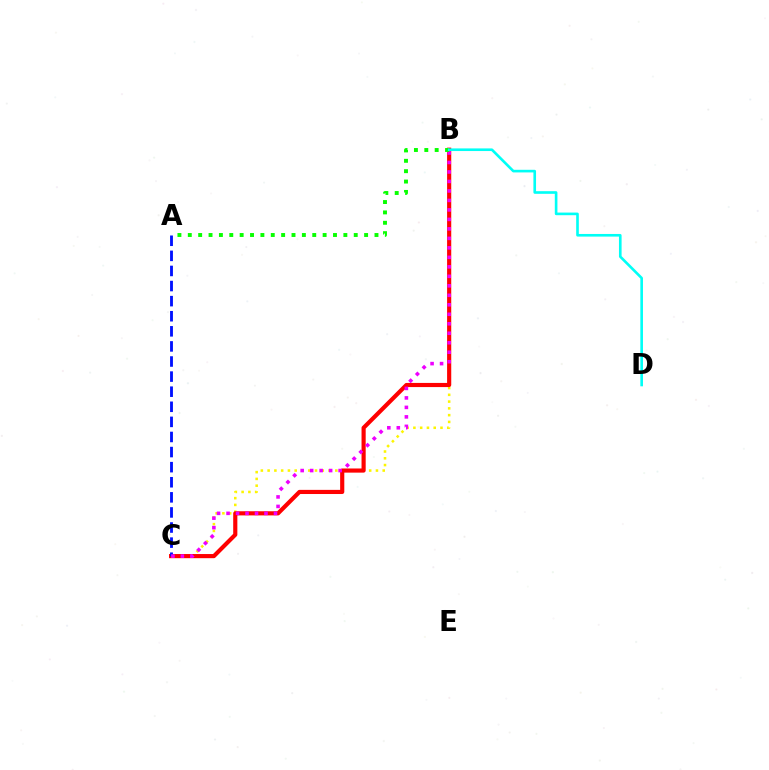{('B', 'C'): [{'color': '#fcf500', 'line_style': 'dotted', 'thickness': 1.84}, {'color': '#ff0000', 'line_style': 'solid', 'thickness': 2.99}, {'color': '#ee00ff', 'line_style': 'dotted', 'thickness': 2.58}], ('A', 'C'): [{'color': '#0010ff', 'line_style': 'dashed', 'thickness': 2.05}], ('A', 'B'): [{'color': '#08ff00', 'line_style': 'dotted', 'thickness': 2.82}], ('B', 'D'): [{'color': '#00fff6', 'line_style': 'solid', 'thickness': 1.89}]}